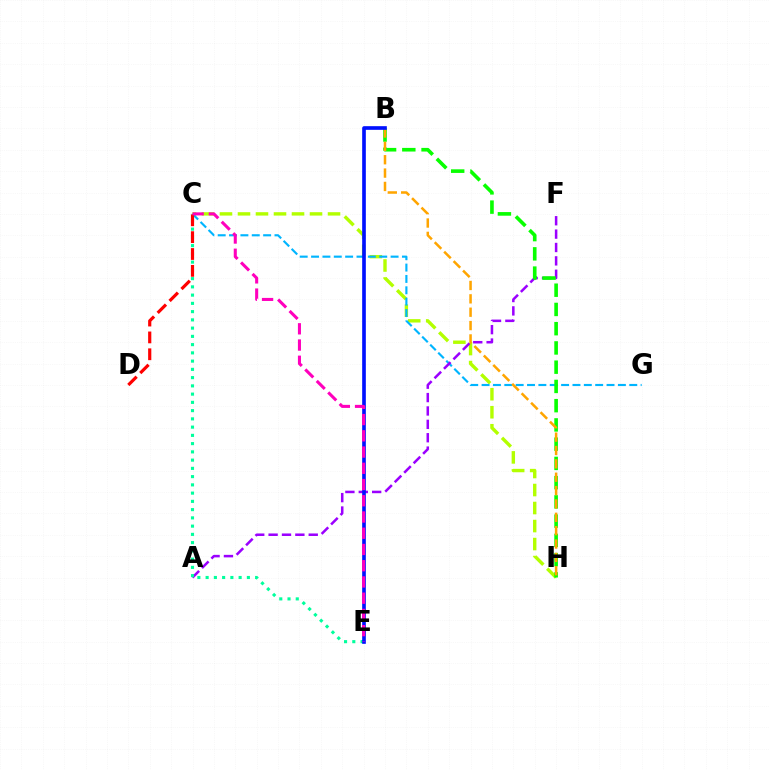{('C', 'H'): [{'color': '#b3ff00', 'line_style': 'dashed', 'thickness': 2.45}], ('C', 'G'): [{'color': '#00b5ff', 'line_style': 'dashed', 'thickness': 1.54}], ('A', 'F'): [{'color': '#9b00ff', 'line_style': 'dashed', 'thickness': 1.82}], ('B', 'H'): [{'color': '#08ff00', 'line_style': 'dashed', 'thickness': 2.61}, {'color': '#ffa500', 'line_style': 'dashed', 'thickness': 1.82}], ('C', 'E'): [{'color': '#00ff9d', 'line_style': 'dotted', 'thickness': 2.24}, {'color': '#ff00bd', 'line_style': 'dashed', 'thickness': 2.21}], ('C', 'D'): [{'color': '#ff0000', 'line_style': 'dashed', 'thickness': 2.29}], ('B', 'E'): [{'color': '#0010ff', 'line_style': 'solid', 'thickness': 2.63}]}